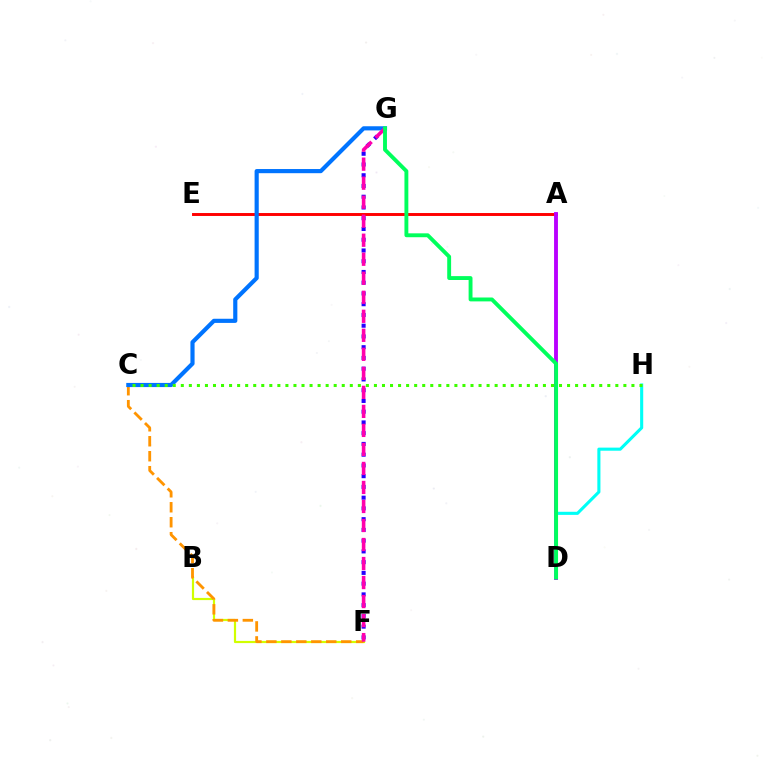{('A', 'E'): [{'color': '#ff0000', 'line_style': 'solid', 'thickness': 2.11}], ('A', 'D'): [{'color': '#b900ff', 'line_style': 'solid', 'thickness': 2.78}], ('F', 'G'): [{'color': '#2500ff', 'line_style': 'dotted', 'thickness': 2.92}, {'color': '#ff00ac', 'line_style': 'dashed', 'thickness': 2.58}], ('B', 'F'): [{'color': '#d1ff00', 'line_style': 'solid', 'thickness': 1.57}], ('C', 'F'): [{'color': '#ff9400', 'line_style': 'dashed', 'thickness': 2.03}], ('D', 'H'): [{'color': '#00fff6', 'line_style': 'solid', 'thickness': 2.23}], ('C', 'G'): [{'color': '#0074ff', 'line_style': 'solid', 'thickness': 2.99}], ('D', 'G'): [{'color': '#00ff5c', 'line_style': 'solid', 'thickness': 2.8}], ('C', 'H'): [{'color': '#3dff00', 'line_style': 'dotted', 'thickness': 2.19}]}